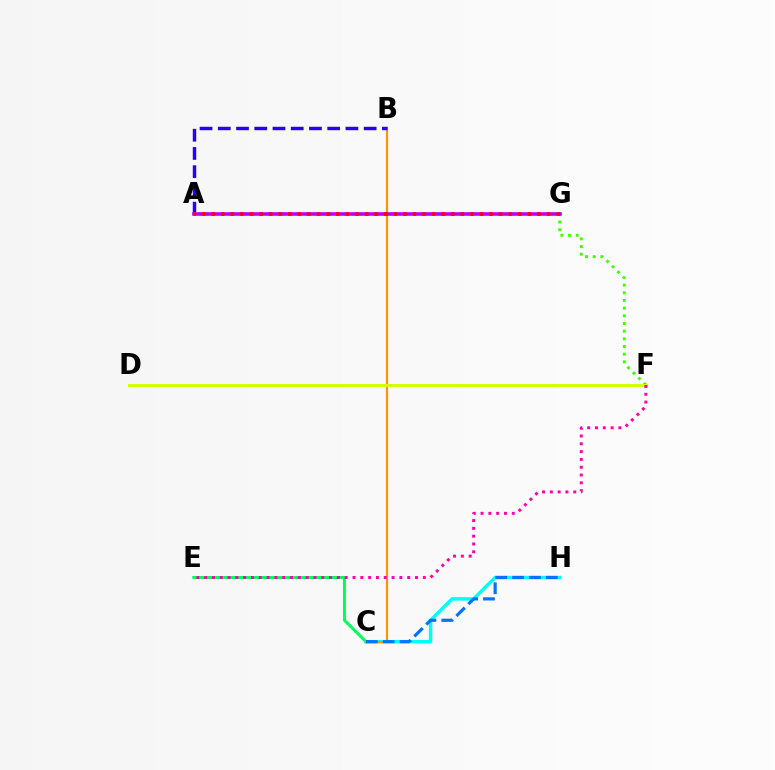{('C', 'H'): [{'color': '#00fff6', 'line_style': 'solid', 'thickness': 2.47}, {'color': '#0074ff', 'line_style': 'dashed', 'thickness': 2.29}], ('C', 'E'): [{'color': '#00ff5c', 'line_style': 'solid', 'thickness': 2.14}], ('A', 'F'): [{'color': '#3dff00', 'line_style': 'dotted', 'thickness': 2.08}], ('B', 'C'): [{'color': '#ff9400', 'line_style': 'solid', 'thickness': 1.58}], ('D', 'F'): [{'color': '#d1ff00', 'line_style': 'solid', 'thickness': 2.12}], ('E', 'F'): [{'color': '#ff00ac', 'line_style': 'dotted', 'thickness': 2.12}], ('A', 'B'): [{'color': '#2500ff', 'line_style': 'dashed', 'thickness': 2.48}], ('A', 'G'): [{'color': '#b900ff', 'line_style': 'solid', 'thickness': 2.57}, {'color': '#ff0000', 'line_style': 'dotted', 'thickness': 2.6}]}